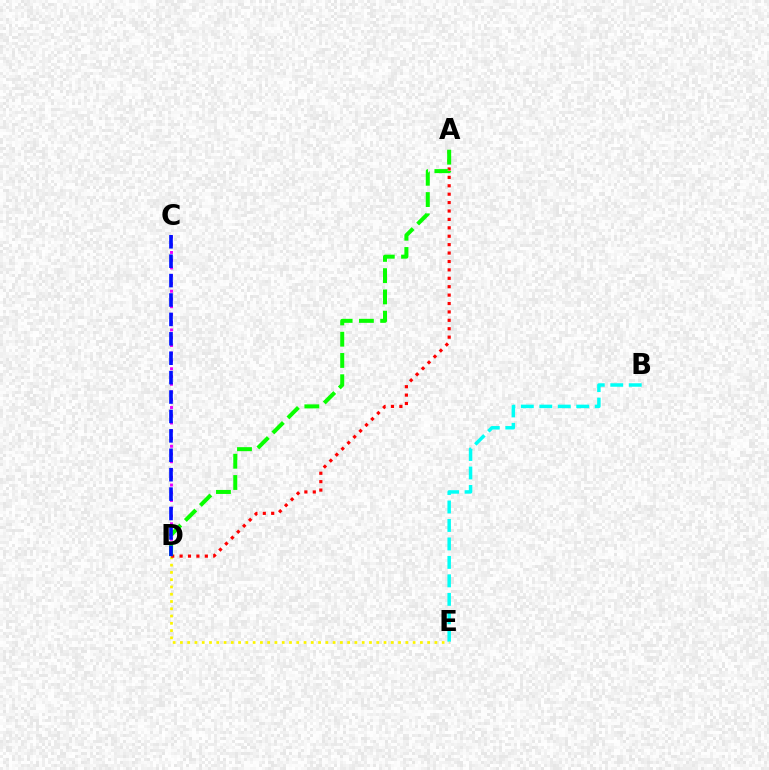{('B', 'E'): [{'color': '#00fff6', 'line_style': 'dashed', 'thickness': 2.51}], ('D', 'E'): [{'color': '#fcf500', 'line_style': 'dotted', 'thickness': 1.98}], ('A', 'D'): [{'color': '#ff0000', 'line_style': 'dotted', 'thickness': 2.28}, {'color': '#08ff00', 'line_style': 'dashed', 'thickness': 2.89}], ('C', 'D'): [{'color': '#ee00ff', 'line_style': 'dotted', 'thickness': 2.11}, {'color': '#0010ff', 'line_style': 'dashed', 'thickness': 2.64}]}